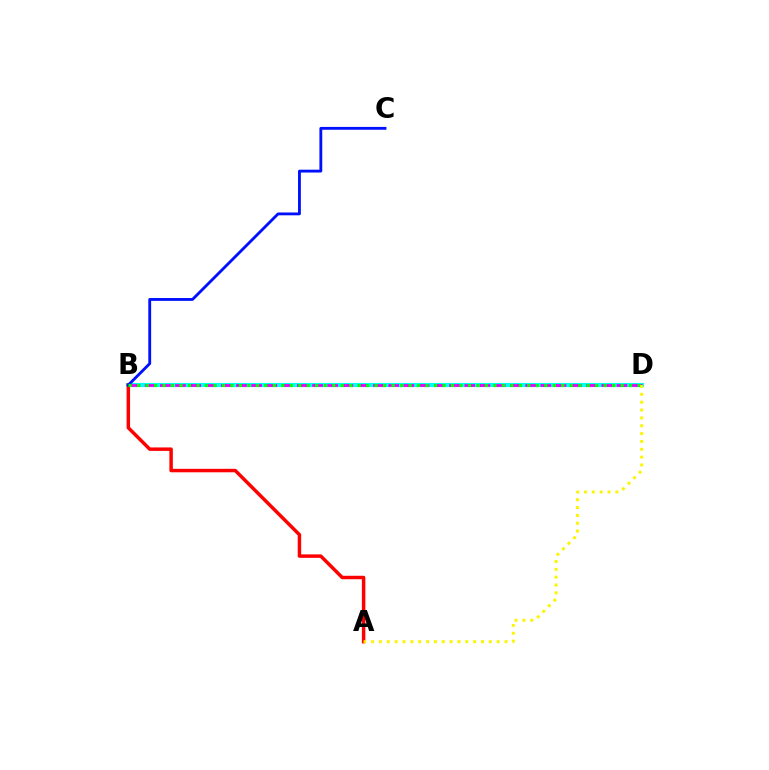{('B', 'D'): [{'color': '#00fff6', 'line_style': 'solid', 'thickness': 2.99}, {'color': '#ee00ff', 'line_style': 'dashed', 'thickness': 2.07}, {'color': '#08ff00', 'line_style': 'dotted', 'thickness': 2.3}], ('A', 'B'): [{'color': '#ff0000', 'line_style': 'solid', 'thickness': 2.5}], ('B', 'C'): [{'color': '#0010ff', 'line_style': 'solid', 'thickness': 2.05}], ('A', 'D'): [{'color': '#fcf500', 'line_style': 'dotted', 'thickness': 2.13}]}